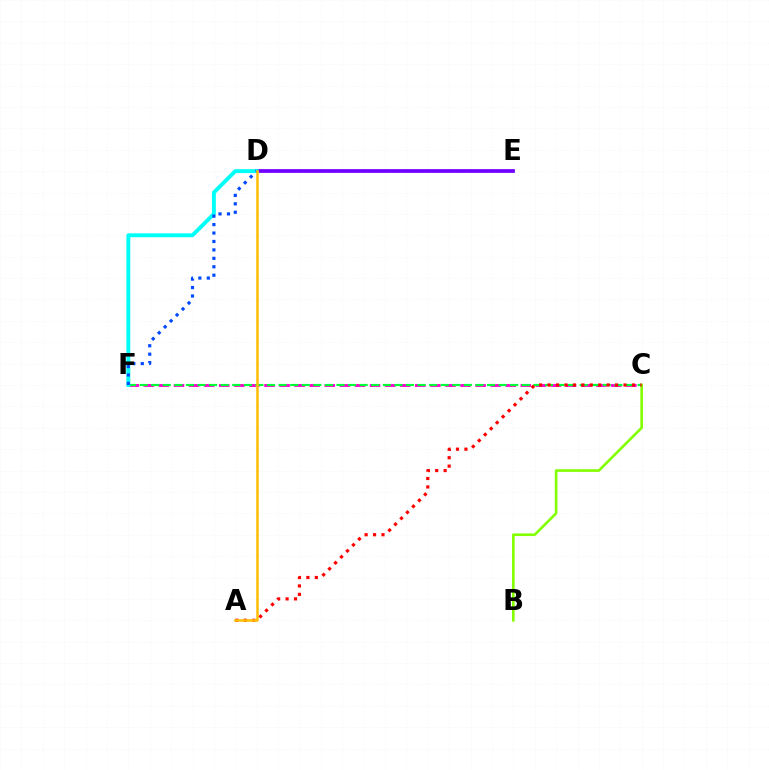{('D', 'E'): [{'color': '#7200ff', 'line_style': 'solid', 'thickness': 2.7}], ('C', 'F'): [{'color': '#ff00cf', 'line_style': 'dashed', 'thickness': 2.05}, {'color': '#00ff39', 'line_style': 'dashed', 'thickness': 1.57}], ('B', 'C'): [{'color': '#84ff00', 'line_style': 'solid', 'thickness': 1.9}], ('D', 'F'): [{'color': '#00fff6', 'line_style': 'solid', 'thickness': 2.81}, {'color': '#004bff', 'line_style': 'dotted', 'thickness': 2.29}], ('A', 'C'): [{'color': '#ff0000', 'line_style': 'dotted', 'thickness': 2.29}], ('A', 'D'): [{'color': '#ffbd00', 'line_style': 'solid', 'thickness': 1.8}]}